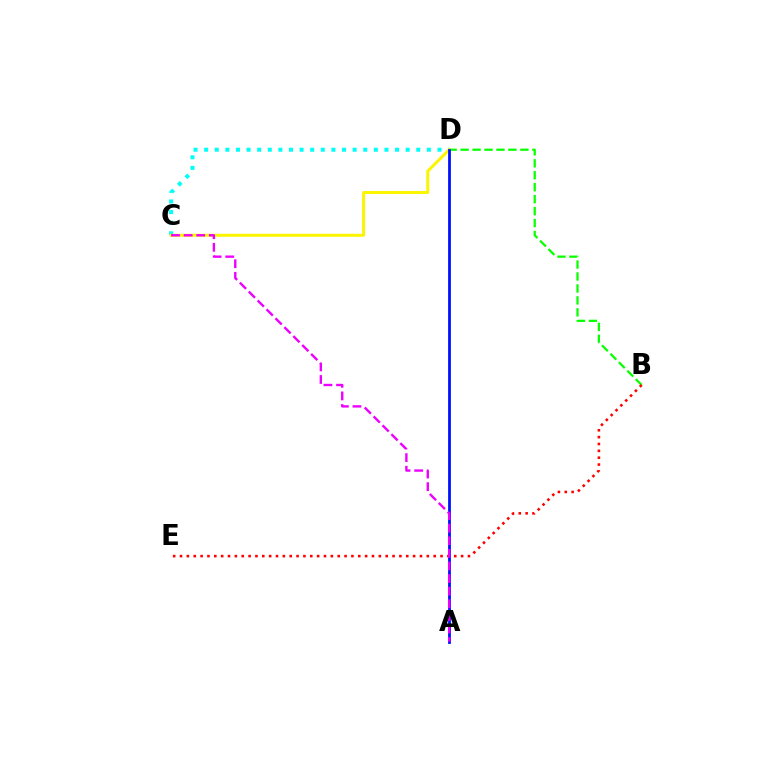{('C', 'D'): [{'color': '#00fff6', 'line_style': 'dotted', 'thickness': 2.88}, {'color': '#fcf500', 'line_style': 'solid', 'thickness': 2.16}], ('B', 'D'): [{'color': '#08ff00', 'line_style': 'dashed', 'thickness': 1.62}], ('A', 'D'): [{'color': '#0010ff', 'line_style': 'solid', 'thickness': 2.0}], ('B', 'E'): [{'color': '#ff0000', 'line_style': 'dotted', 'thickness': 1.86}], ('A', 'C'): [{'color': '#ee00ff', 'line_style': 'dashed', 'thickness': 1.71}]}